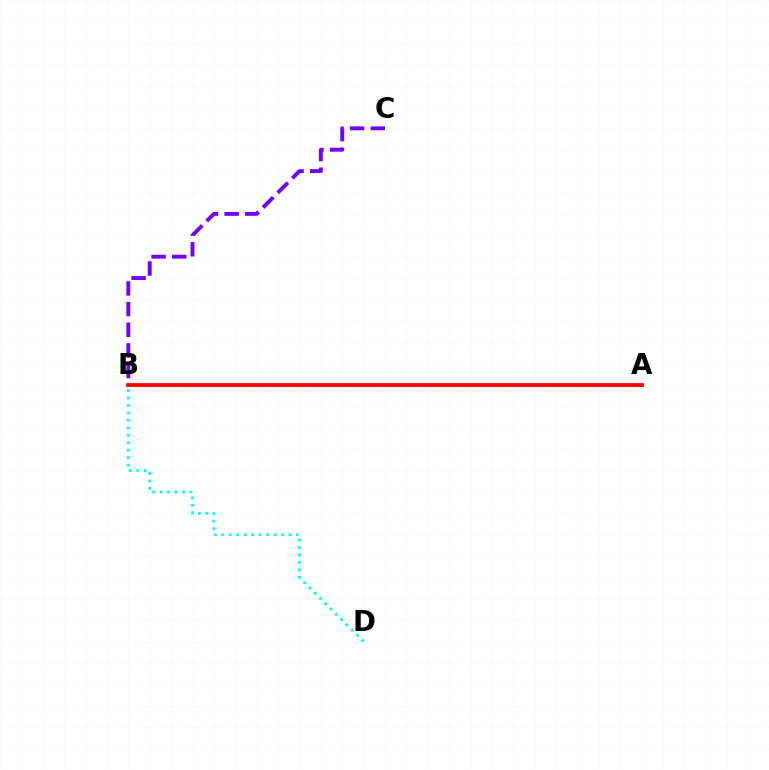{('A', 'B'): [{'color': '#84ff00', 'line_style': 'dashed', 'thickness': 1.9}, {'color': '#ff0000', 'line_style': 'solid', 'thickness': 2.7}], ('B', 'C'): [{'color': '#7200ff', 'line_style': 'dashed', 'thickness': 2.81}], ('B', 'D'): [{'color': '#00fff6', 'line_style': 'dotted', 'thickness': 2.03}]}